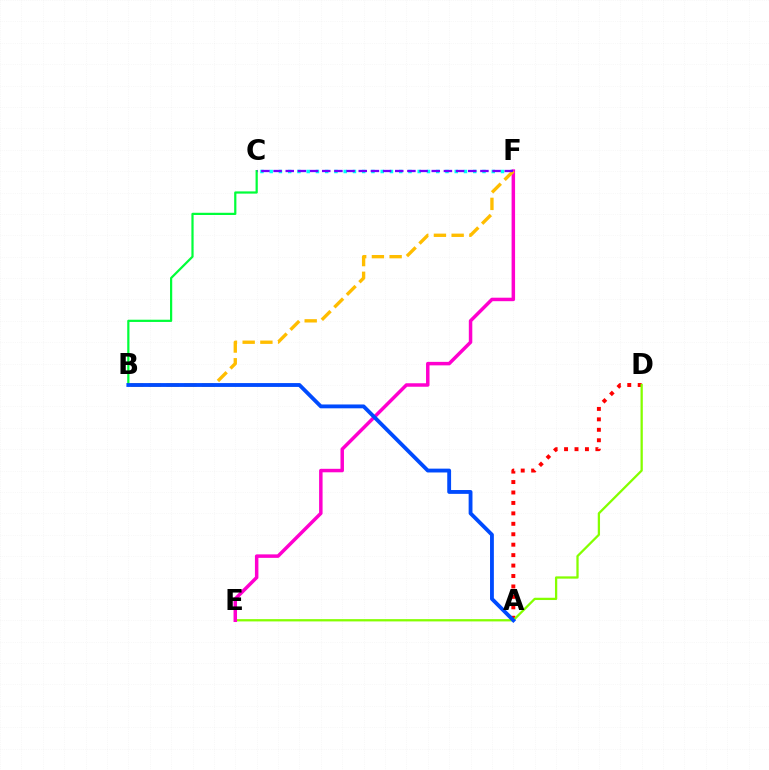{('B', 'C'): [{'color': '#00ff39', 'line_style': 'solid', 'thickness': 1.6}], ('A', 'D'): [{'color': '#ff0000', 'line_style': 'dotted', 'thickness': 2.84}], ('C', 'F'): [{'color': '#00fff6', 'line_style': 'dotted', 'thickness': 2.51}, {'color': '#7200ff', 'line_style': 'dashed', 'thickness': 1.65}], ('D', 'E'): [{'color': '#84ff00', 'line_style': 'solid', 'thickness': 1.64}], ('E', 'F'): [{'color': '#ff00cf', 'line_style': 'solid', 'thickness': 2.51}], ('B', 'F'): [{'color': '#ffbd00', 'line_style': 'dashed', 'thickness': 2.41}], ('A', 'B'): [{'color': '#004bff', 'line_style': 'solid', 'thickness': 2.76}]}